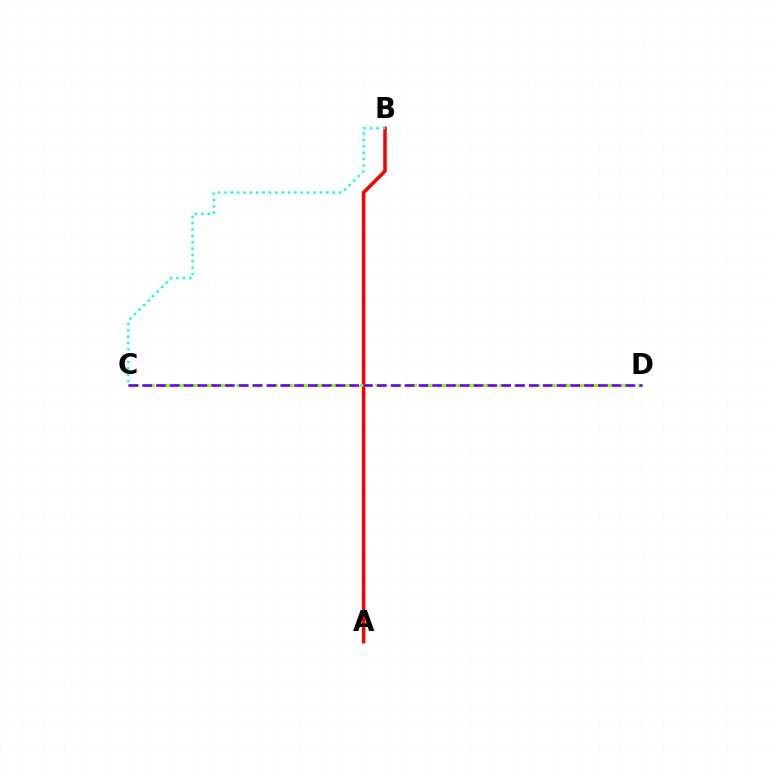{('A', 'B'): [{'color': '#ff0000', 'line_style': 'solid', 'thickness': 2.55}], ('C', 'D'): [{'color': '#84ff00', 'line_style': 'dashed', 'thickness': 2.1}, {'color': '#7200ff', 'line_style': 'dashed', 'thickness': 1.88}], ('B', 'C'): [{'color': '#00fff6', 'line_style': 'dotted', 'thickness': 1.73}]}